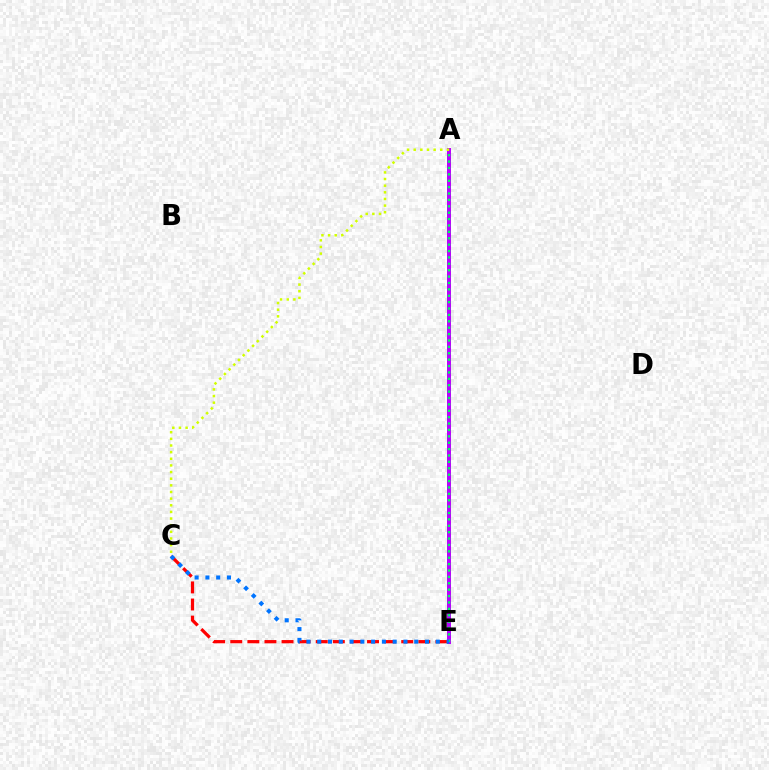{('A', 'E'): [{'color': '#b900ff', 'line_style': 'solid', 'thickness': 2.87}, {'color': '#00ff5c', 'line_style': 'dotted', 'thickness': 1.74}], ('A', 'C'): [{'color': '#d1ff00', 'line_style': 'dotted', 'thickness': 1.8}], ('C', 'E'): [{'color': '#ff0000', 'line_style': 'dashed', 'thickness': 2.32}, {'color': '#0074ff', 'line_style': 'dotted', 'thickness': 2.93}]}